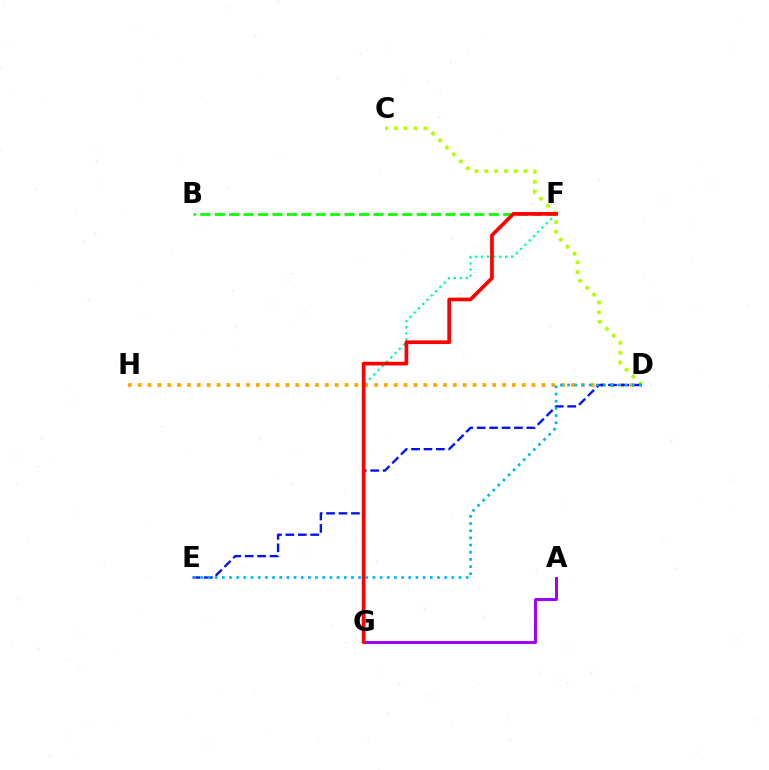{('D', 'H'): [{'color': '#ffa500', 'line_style': 'dotted', 'thickness': 2.68}], ('C', 'D'): [{'color': '#b3ff00', 'line_style': 'dotted', 'thickness': 2.67}], ('A', 'G'): [{'color': '#ff00bd', 'line_style': 'dotted', 'thickness': 1.97}, {'color': '#9b00ff', 'line_style': 'solid', 'thickness': 2.11}], ('D', 'E'): [{'color': '#0010ff', 'line_style': 'dashed', 'thickness': 1.69}, {'color': '#00b5ff', 'line_style': 'dotted', 'thickness': 1.95}], ('F', 'G'): [{'color': '#00ff9d', 'line_style': 'dotted', 'thickness': 1.64}, {'color': '#ff0000', 'line_style': 'solid', 'thickness': 2.65}], ('B', 'F'): [{'color': '#08ff00', 'line_style': 'dashed', 'thickness': 1.96}]}